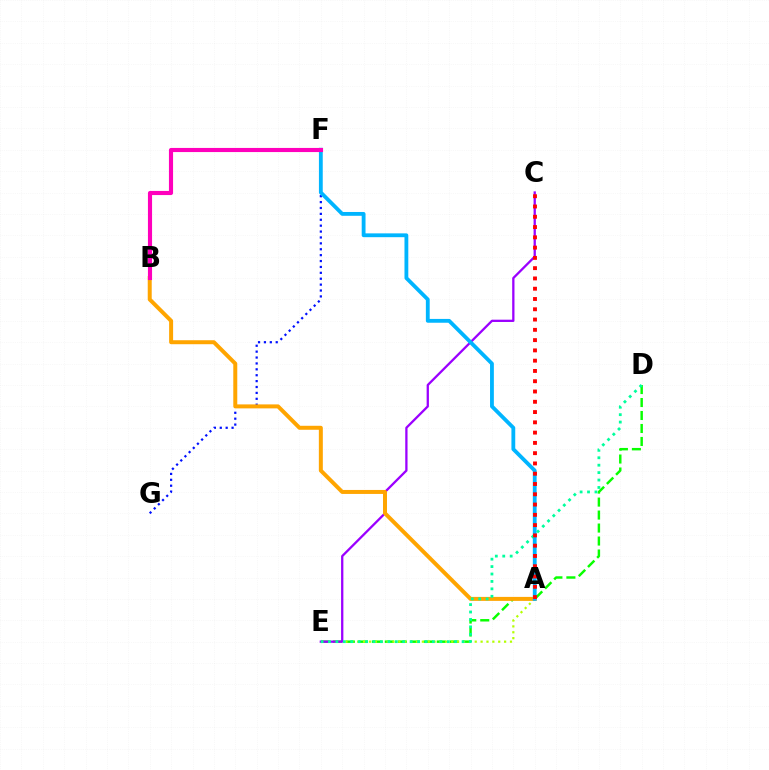{('D', 'E'): [{'color': '#08ff00', 'line_style': 'dashed', 'thickness': 1.76}, {'color': '#00ff9d', 'line_style': 'dotted', 'thickness': 2.02}], ('A', 'E'): [{'color': '#b3ff00', 'line_style': 'dotted', 'thickness': 1.6}], ('C', 'E'): [{'color': '#9b00ff', 'line_style': 'solid', 'thickness': 1.65}], ('F', 'G'): [{'color': '#0010ff', 'line_style': 'dotted', 'thickness': 1.6}], ('A', 'B'): [{'color': '#ffa500', 'line_style': 'solid', 'thickness': 2.87}], ('A', 'F'): [{'color': '#00b5ff', 'line_style': 'solid', 'thickness': 2.75}], ('A', 'C'): [{'color': '#ff0000', 'line_style': 'dotted', 'thickness': 2.79}], ('B', 'F'): [{'color': '#ff00bd', 'line_style': 'solid', 'thickness': 2.97}]}